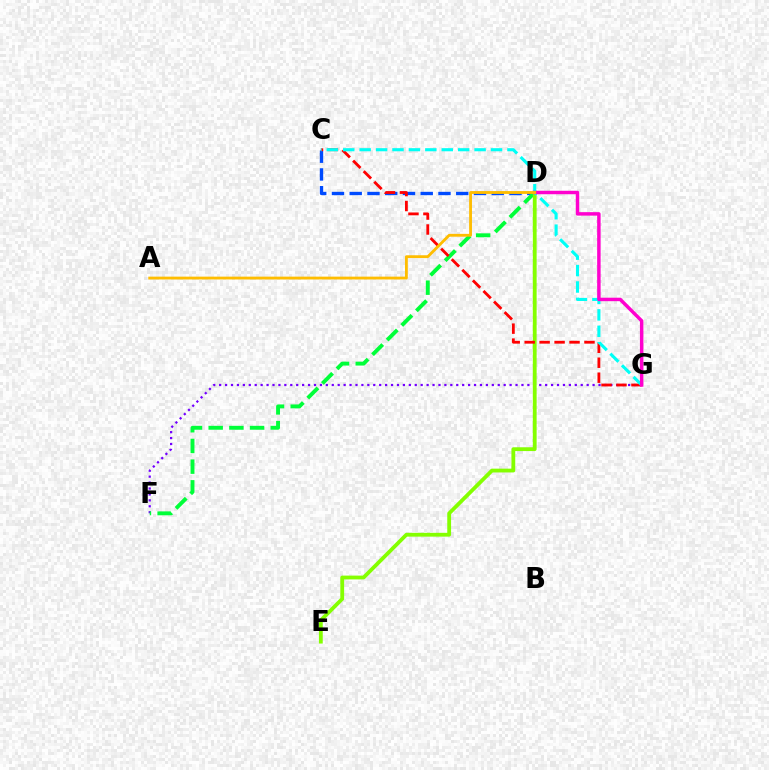{('F', 'G'): [{'color': '#7200ff', 'line_style': 'dotted', 'thickness': 1.61}], ('C', 'D'): [{'color': '#004bff', 'line_style': 'dashed', 'thickness': 2.41}], ('D', 'F'): [{'color': '#00ff39', 'line_style': 'dashed', 'thickness': 2.81}], ('D', 'E'): [{'color': '#84ff00', 'line_style': 'solid', 'thickness': 2.74}], ('C', 'G'): [{'color': '#ff0000', 'line_style': 'dashed', 'thickness': 2.03}, {'color': '#00fff6', 'line_style': 'dashed', 'thickness': 2.23}], ('D', 'G'): [{'color': '#ff00cf', 'line_style': 'solid', 'thickness': 2.49}], ('A', 'D'): [{'color': '#ffbd00', 'line_style': 'solid', 'thickness': 2.04}]}